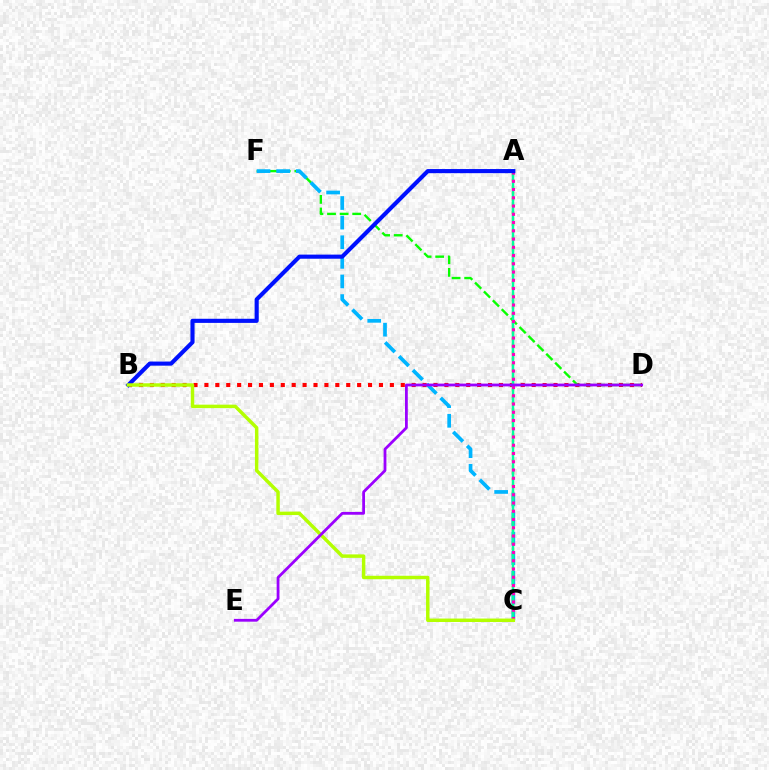{('B', 'D'): [{'color': '#ff0000', 'line_style': 'dotted', 'thickness': 2.96}], ('D', 'F'): [{'color': '#08ff00', 'line_style': 'dashed', 'thickness': 1.71}], ('C', 'F'): [{'color': '#00b5ff', 'line_style': 'dashed', 'thickness': 2.66}], ('A', 'C'): [{'color': '#ffa500', 'line_style': 'dotted', 'thickness': 1.73}, {'color': '#00ff9d', 'line_style': 'solid', 'thickness': 1.79}, {'color': '#ff00bd', 'line_style': 'dotted', 'thickness': 2.24}], ('A', 'B'): [{'color': '#0010ff', 'line_style': 'solid', 'thickness': 2.96}], ('B', 'C'): [{'color': '#b3ff00', 'line_style': 'solid', 'thickness': 2.49}], ('D', 'E'): [{'color': '#9b00ff', 'line_style': 'solid', 'thickness': 2.01}]}